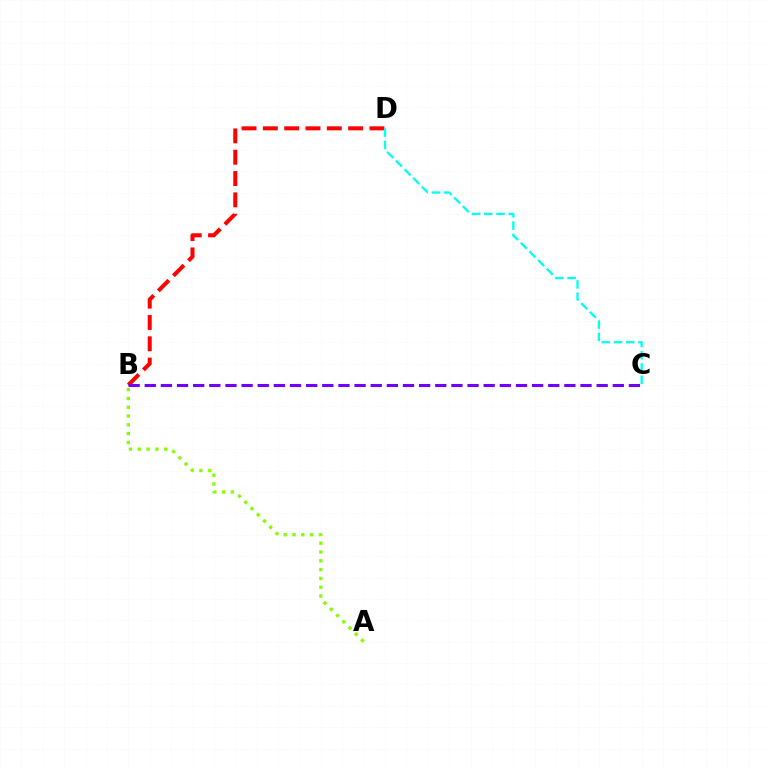{('B', 'D'): [{'color': '#ff0000', 'line_style': 'dashed', 'thickness': 2.9}], ('B', 'C'): [{'color': '#7200ff', 'line_style': 'dashed', 'thickness': 2.19}], ('A', 'B'): [{'color': '#84ff00', 'line_style': 'dotted', 'thickness': 2.39}], ('C', 'D'): [{'color': '#00fff6', 'line_style': 'dashed', 'thickness': 1.66}]}